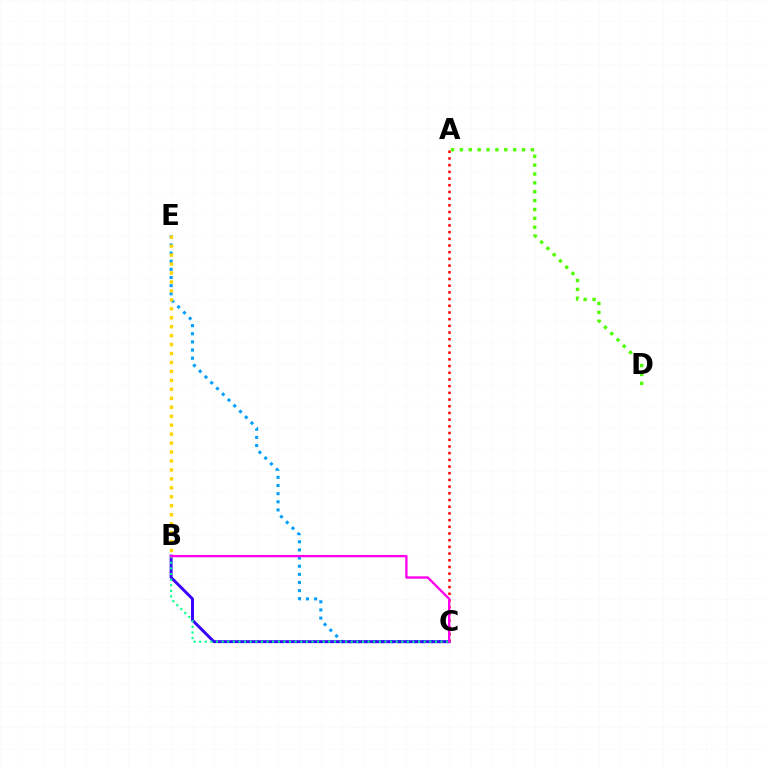{('C', 'E'): [{'color': '#009eff', 'line_style': 'dotted', 'thickness': 2.21}], ('B', 'C'): [{'color': '#3700ff', 'line_style': 'solid', 'thickness': 2.11}, {'color': '#00ff86', 'line_style': 'dotted', 'thickness': 1.53}, {'color': '#ff00ed', 'line_style': 'solid', 'thickness': 1.69}], ('A', 'D'): [{'color': '#4fff00', 'line_style': 'dotted', 'thickness': 2.41}], ('A', 'C'): [{'color': '#ff0000', 'line_style': 'dotted', 'thickness': 1.82}], ('B', 'E'): [{'color': '#ffd500', 'line_style': 'dotted', 'thickness': 2.43}]}